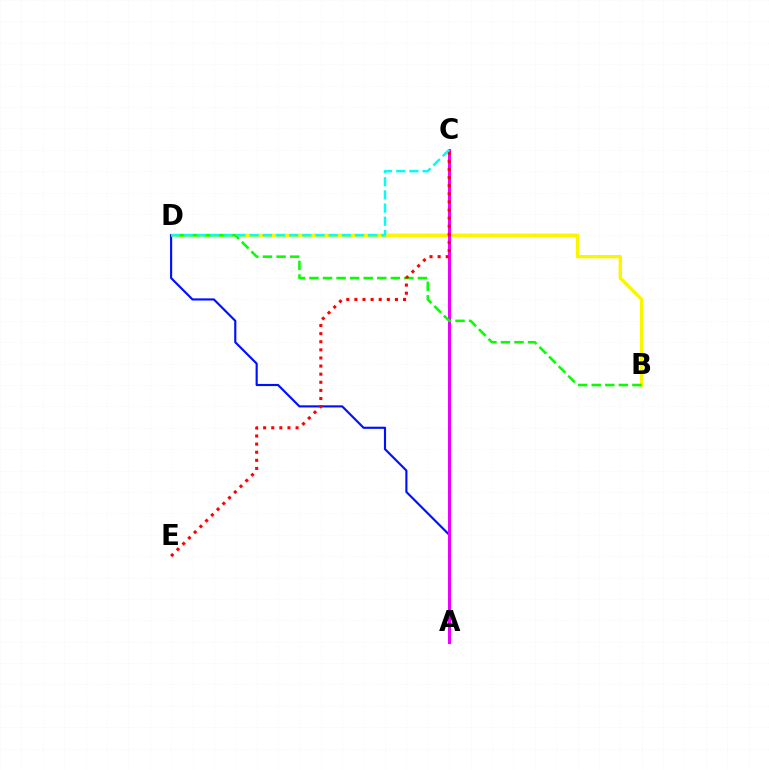{('B', 'D'): [{'color': '#fcf500', 'line_style': 'solid', 'thickness': 2.43}, {'color': '#08ff00', 'line_style': 'dashed', 'thickness': 1.84}], ('A', 'D'): [{'color': '#0010ff', 'line_style': 'solid', 'thickness': 1.55}], ('A', 'C'): [{'color': '#ee00ff', 'line_style': 'solid', 'thickness': 2.15}], ('C', 'E'): [{'color': '#ff0000', 'line_style': 'dotted', 'thickness': 2.2}], ('C', 'D'): [{'color': '#00fff6', 'line_style': 'dashed', 'thickness': 1.79}]}